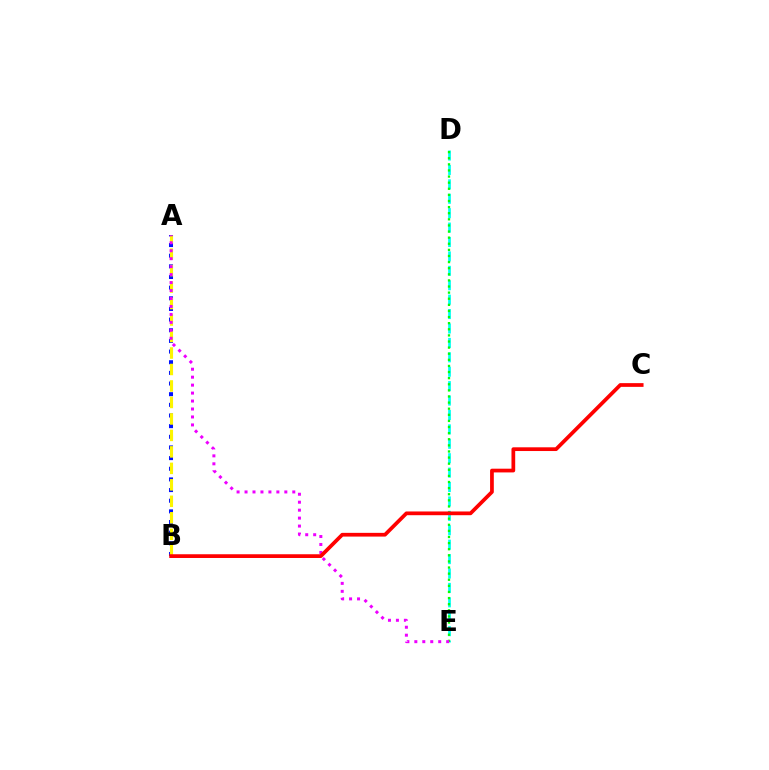{('D', 'E'): [{'color': '#00fff6', 'line_style': 'dashed', 'thickness': 1.96}, {'color': '#08ff00', 'line_style': 'dotted', 'thickness': 1.66}], ('A', 'B'): [{'color': '#0010ff', 'line_style': 'dotted', 'thickness': 2.89}, {'color': '#fcf500', 'line_style': 'dashed', 'thickness': 2.24}], ('A', 'E'): [{'color': '#ee00ff', 'line_style': 'dotted', 'thickness': 2.16}], ('B', 'C'): [{'color': '#ff0000', 'line_style': 'solid', 'thickness': 2.69}]}